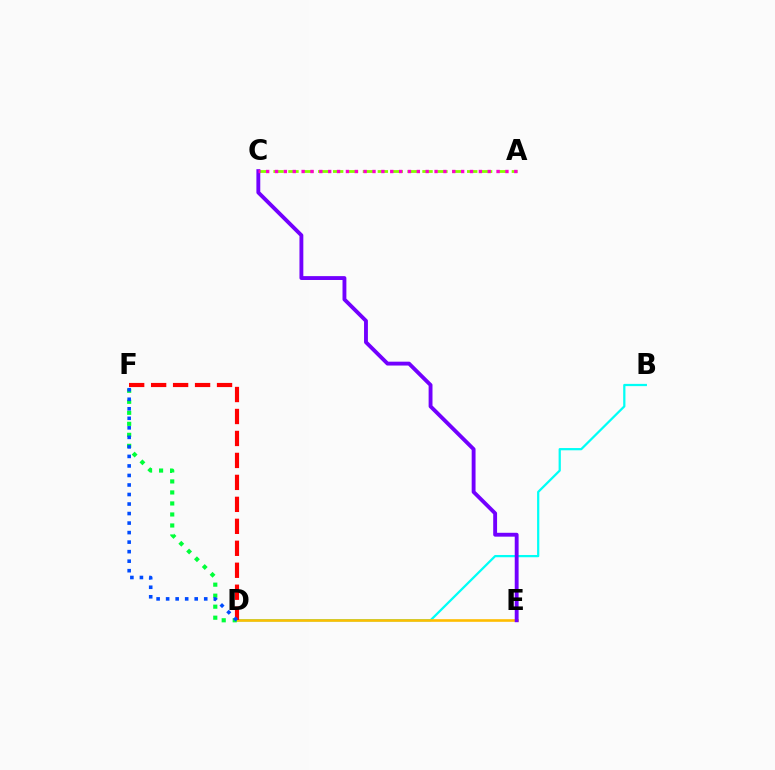{('B', 'D'): [{'color': '#00fff6', 'line_style': 'solid', 'thickness': 1.61}], ('A', 'C'): [{'color': '#84ff00', 'line_style': 'dashed', 'thickness': 2.02}, {'color': '#ff00cf', 'line_style': 'dotted', 'thickness': 2.41}], ('D', 'E'): [{'color': '#ffbd00', 'line_style': 'solid', 'thickness': 1.89}], ('D', 'F'): [{'color': '#00ff39', 'line_style': 'dotted', 'thickness': 2.99}, {'color': '#ff0000', 'line_style': 'dashed', 'thickness': 2.98}, {'color': '#004bff', 'line_style': 'dotted', 'thickness': 2.59}], ('C', 'E'): [{'color': '#7200ff', 'line_style': 'solid', 'thickness': 2.78}]}